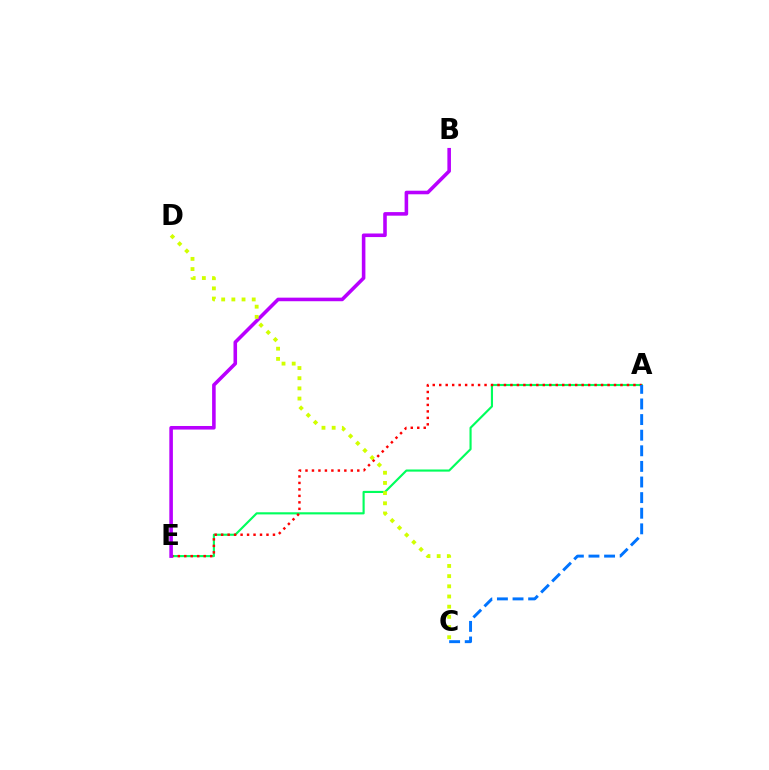{('A', 'E'): [{'color': '#00ff5c', 'line_style': 'solid', 'thickness': 1.54}, {'color': '#ff0000', 'line_style': 'dotted', 'thickness': 1.76}], ('B', 'E'): [{'color': '#b900ff', 'line_style': 'solid', 'thickness': 2.57}], ('C', 'D'): [{'color': '#d1ff00', 'line_style': 'dotted', 'thickness': 2.77}], ('A', 'C'): [{'color': '#0074ff', 'line_style': 'dashed', 'thickness': 2.12}]}